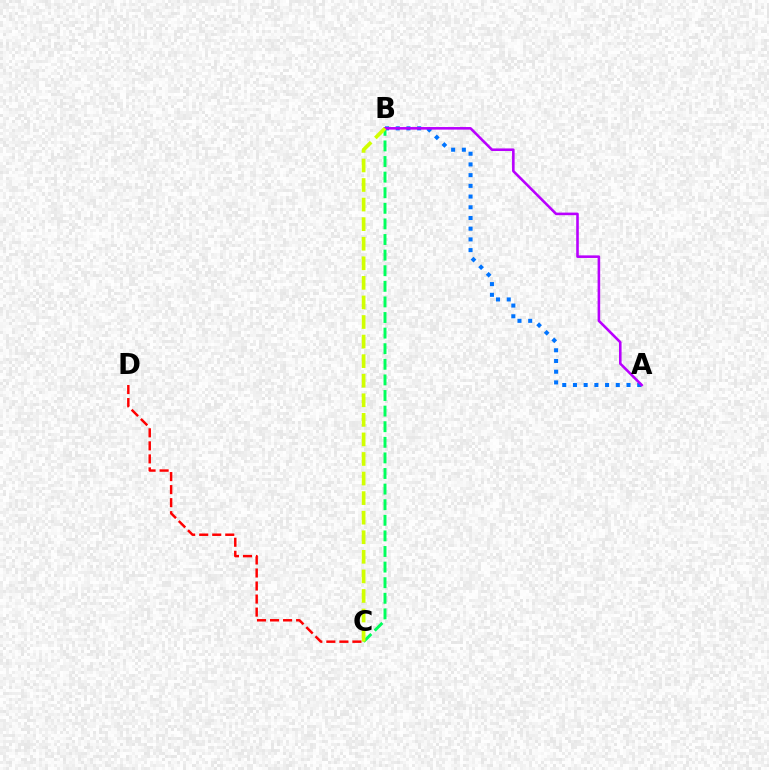{('B', 'C'): [{'color': '#00ff5c', 'line_style': 'dashed', 'thickness': 2.12}, {'color': '#d1ff00', 'line_style': 'dashed', 'thickness': 2.66}], ('A', 'B'): [{'color': '#0074ff', 'line_style': 'dotted', 'thickness': 2.91}, {'color': '#b900ff', 'line_style': 'solid', 'thickness': 1.86}], ('C', 'D'): [{'color': '#ff0000', 'line_style': 'dashed', 'thickness': 1.77}]}